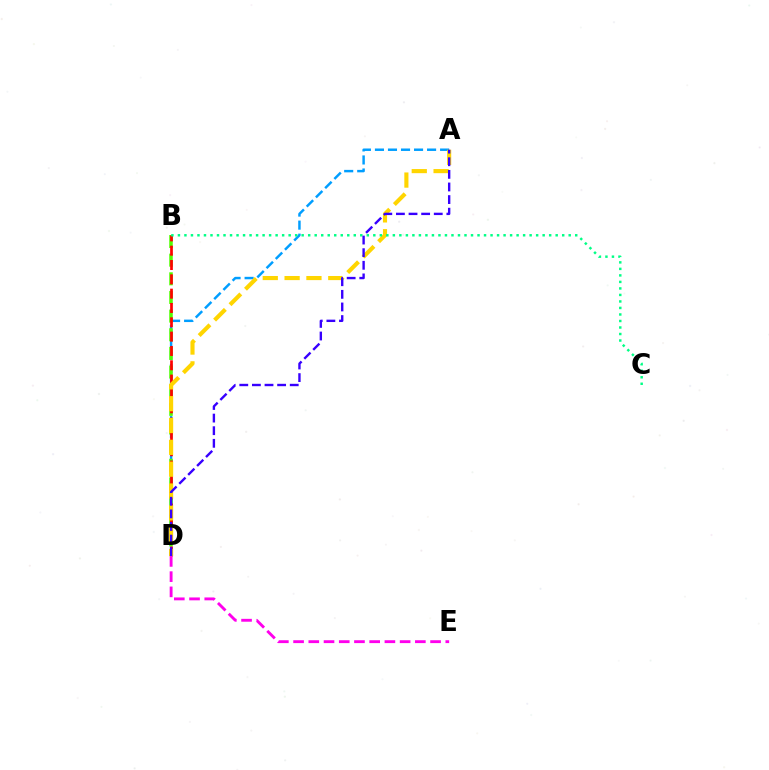{('A', 'D'): [{'color': '#009eff', 'line_style': 'dashed', 'thickness': 1.77}, {'color': '#ffd500', 'line_style': 'dashed', 'thickness': 2.97}, {'color': '#3700ff', 'line_style': 'dashed', 'thickness': 1.71}], ('B', 'D'): [{'color': '#4fff00', 'line_style': 'dashed', 'thickness': 2.53}, {'color': '#ff0000', 'line_style': 'dashed', 'thickness': 1.95}], ('B', 'C'): [{'color': '#00ff86', 'line_style': 'dotted', 'thickness': 1.77}], ('D', 'E'): [{'color': '#ff00ed', 'line_style': 'dashed', 'thickness': 2.07}]}